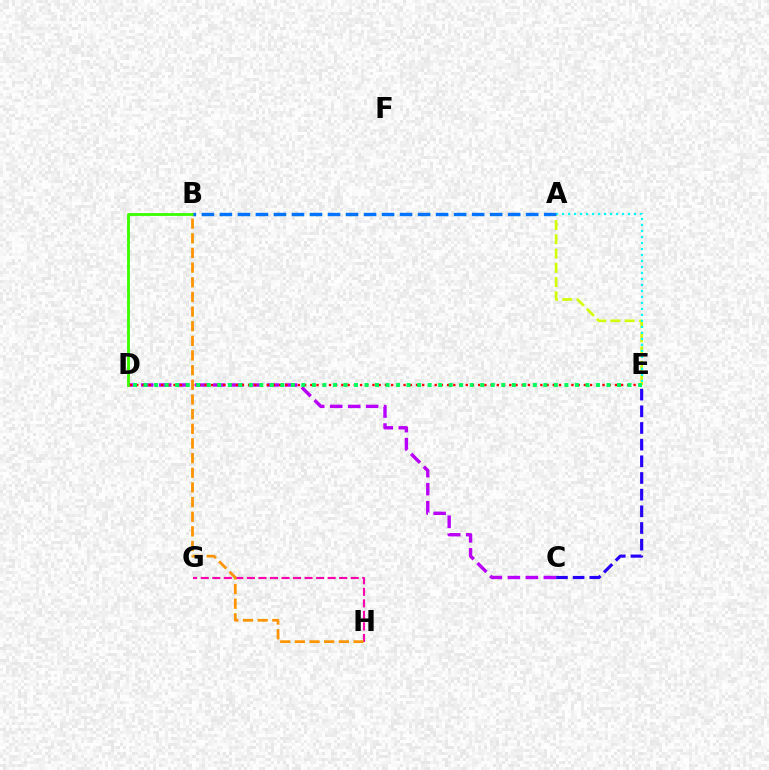{('C', 'D'): [{'color': '#b900ff', 'line_style': 'dashed', 'thickness': 2.44}], ('B', 'D'): [{'color': '#3dff00', 'line_style': 'solid', 'thickness': 2.06}], ('A', 'E'): [{'color': '#d1ff00', 'line_style': 'dashed', 'thickness': 1.94}, {'color': '#00fff6', 'line_style': 'dotted', 'thickness': 1.63}], ('G', 'H'): [{'color': '#ff00ac', 'line_style': 'dashed', 'thickness': 1.57}], ('C', 'E'): [{'color': '#2500ff', 'line_style': 'dashed', 'thickness': 2.26}], ('D', 'E'): [{'color': '#ff0000', 'line_style': 'dotted', 'thickness': 1.69}, {'color': '#00ff5c', 'line_style': 'dotted', 'thickness': 2.86}], ('B', 'H'): [{'color': '#ff9400', 'line_style': 'dashed', 'thickness': 1.99}], ('A', 'B'): [{'color': '#0074ff', 'line_style': 'dashed', 'thickness': 2.45}]}